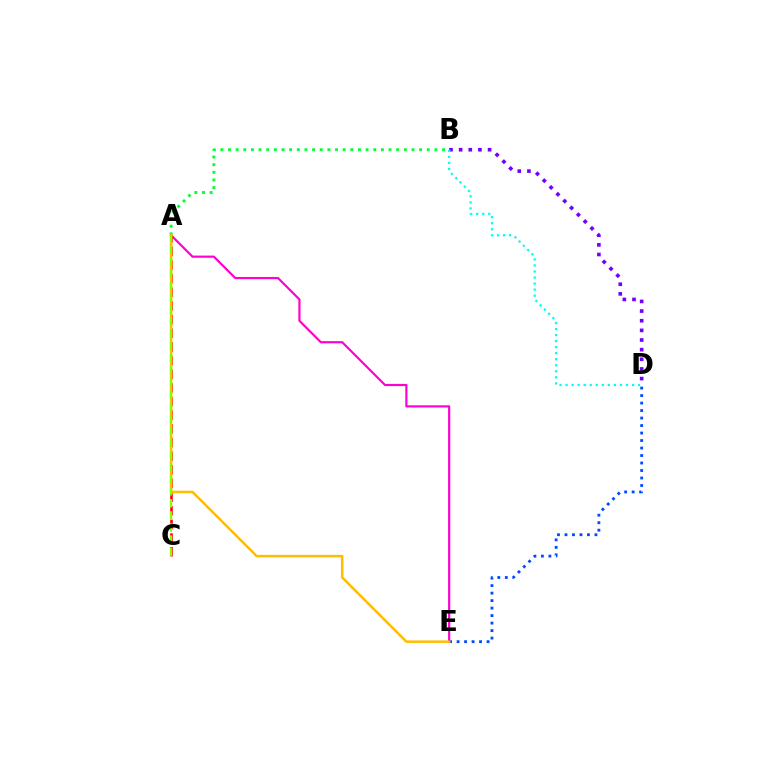{('A', 'E'): [{'color': '#ff00cf', 'line_style': 'solid', 'thickness': 1.57}, {'color': '#ffbd00', 'line_style': 'solid', 'thickness': 1.8}], ('A', 'B'): [{'color': '#00ff39', 'line_style': 'dotted', 'thickness': 2.08}], ('A', 'C'): [{'color': '#ff0000', 'line_style': 'dashed', 'thickness': 1.85}, {'color': '#84ff00', 'line_style': 'dashed', 'thickness': 1.64}], ('B', 'D'): [{'color': '#7200ff', 'line_style': 'dotted', 'thickness': 2.62}, {'color': '#00fff6', 'line_style': 'dotted', 'thickness': 1.64}], ('D', 'E'): [{'color': '#004bff', 'line_style': 'dotted', 'thickness': 2.04}]}